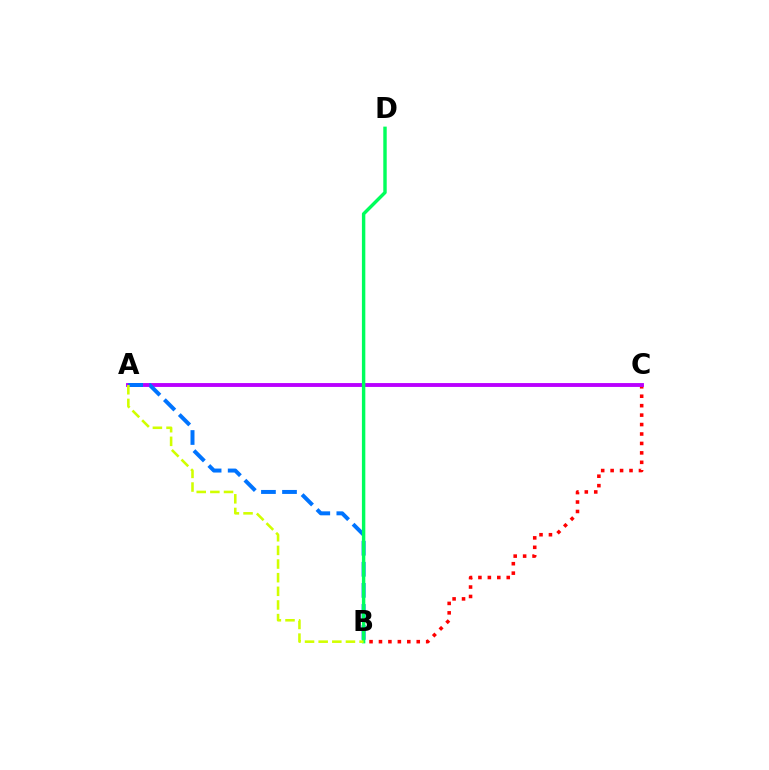{('B', 'C'): [{'color': '#ff0000', 'line_style': 'dotted', 'thickness': 2.57}], ('A', 'C'): [{'color': '#b900ff', 'line_style': 'solid', 'thickness': 2.79}], ('A', 'B'): [{'color': '#0074ff', 'line_style': 'dashed', 'thickness': 2.86}, {'color': '#d1ff00', 'line_style': 'dashed', 'thickness': 1.85}], ('B', 'D'): [{'color': '#00ff5c', 'line_style': 'solid', 'thickness': 2.46}]}